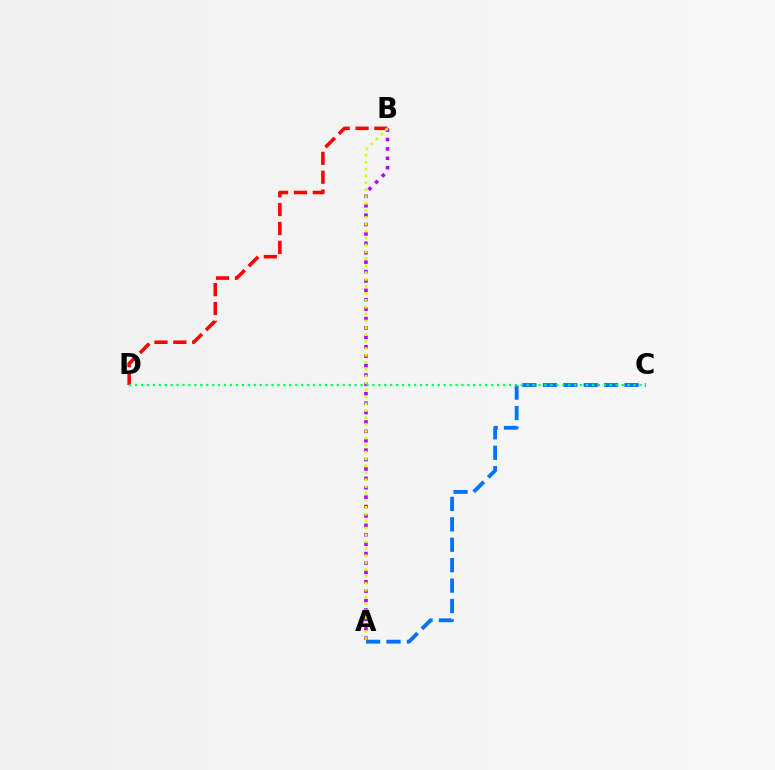{('A', 'B'): [{'color': '#b900ff', 'line_style': 'dotted', 'thickness': 2.55}, {'color': '#d1ff00', 'line_style': 'dotted', 'thickness': 1.88}], ('B', 'D'): [{'color': '#ff0000', 'line_style': 'dashed', 'thickness': 2.56}], ('A', 'C'): [{'color': '#0074ff', 'line_style': 'dashed', 'thickness': 2.77}], ('C', 'D'): [{'color': '#00ff5c', 'line_style': 'dotted', 'thickness': 1.61}]}